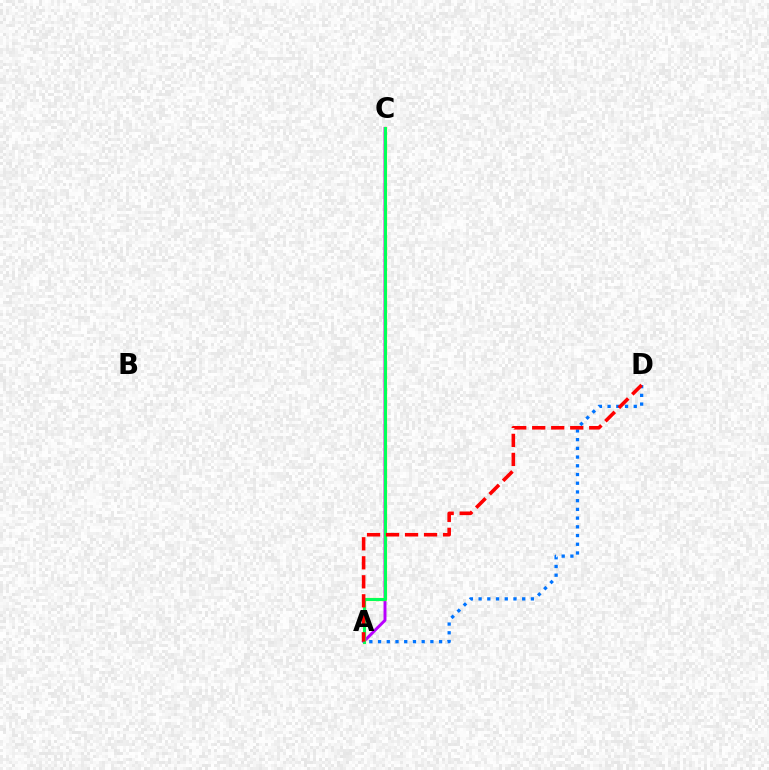{('A', 'C'): [{'color': '#b900ff', 'line_style': 'solid', 'thickness': 2.12}, {'color': '#d1ff00', 'line_style': 'solid', 'thickness': 2.34}, {'color': '#00ff5c', 'line_style': 'solid', 'thickness': 2.12}], ('A', 'D'): [{'color': '#0074ff', 'line_style': 'dotted', 'thickness': 2.37}, {'color': '#ff0000', 'line_style': 'dashed', 'thickness': 2.58}]}